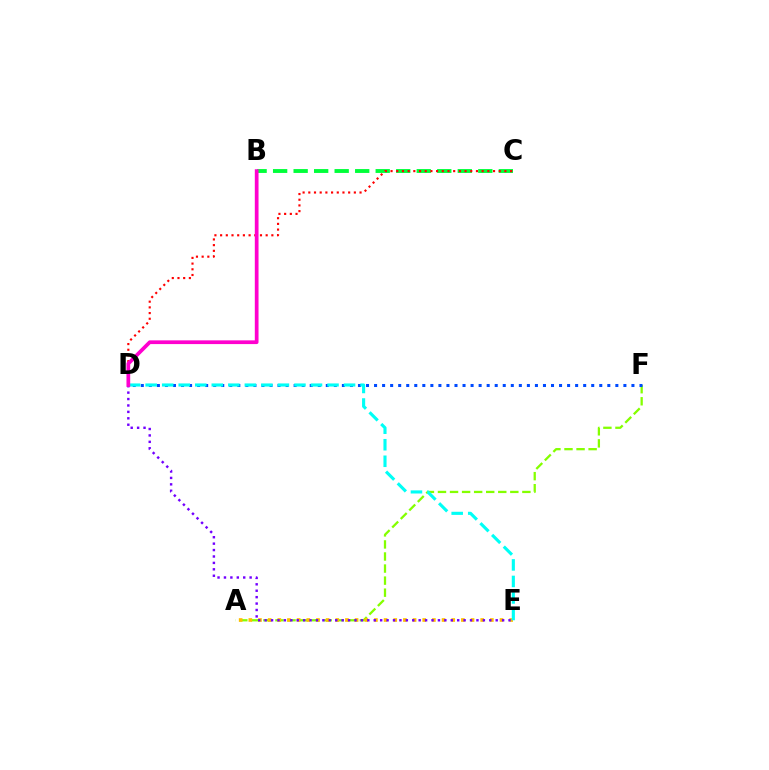{('B', 'C'): [{'color': '#00ff39', 'line_style': 'dashed', 'thickness': 2.79}], ('C', 'D'): [{'color': '#ff0000', 'line_style': 'dotted', 'thickness': 1.55}], ('A', 'F'): [{'color': '#84ff00', 'line_style': 'dashed', 'thickness': 1.64}], ('D', 'F'): [{'color': '#004bff', 'line_style': 'dotted', 'thickness': 2.19}], ('A', 'E'): [{'color': '#ffbd00', 'line_style': 'dotted', 'thickness': 2.62}], ('D', 'E'): [{'color': '#00fff6', 'line_style': 'dashed', 'thickness': 2.25}, {'color': '#7200ff', 'line_style': 'dotted', 'thickness': 1.74}], ('B', 'D'): [{'color': '#ff00cf', 'line_style': 'solid', 'thickness': 2.68}]}